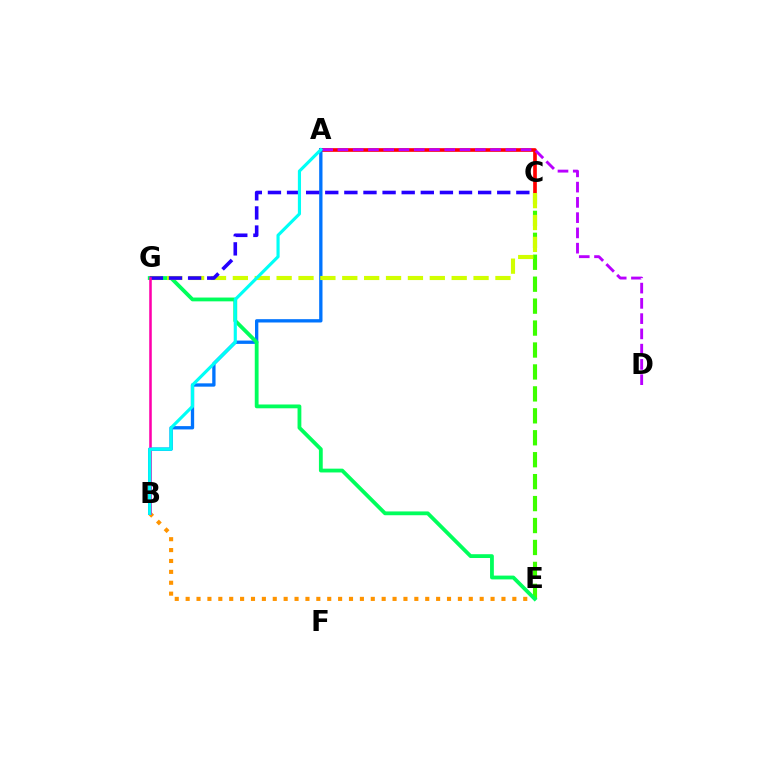{('A', 'C'): [{'color': '#ff0000', 'line_style': 'solid', 'thickness': 2.64}], ('B', 'E'): [{'color': '#ff9400', 'line_style': 'dotted', 'thickness': 2.96}], ('C', 'E'): [{'color': '#3dff00', 'line_style': 'dashed', 'thickness': 2.98}], ('A', 'D'): [{'color': '#b900ff', 'line_style': 'dashed', 'thickness': 2.07}], ('A', 'B'): [{'color': '#0074ff', 'line_style': 'solid', 'thickness': 2.39}, {'color': '#00fff6', 'line_style': 'solid', 'thickness': 2.26}], ('E', 'G'): [{'color': '#00ff5c', 'line_style': 'solid', 'thickness': 2.74}], ('C', 'G'): [{'color': '#d1ff00', 'line_style': 'dashed', 'thickness': 2.97}, {'color': '#2500ff', 'line_style': 'dashed', 'thickness': 2.6}], ('B', 'G'): [{'color': '#ff00ac', 'line_style': 'solid', 'thickness': 1.84}]}